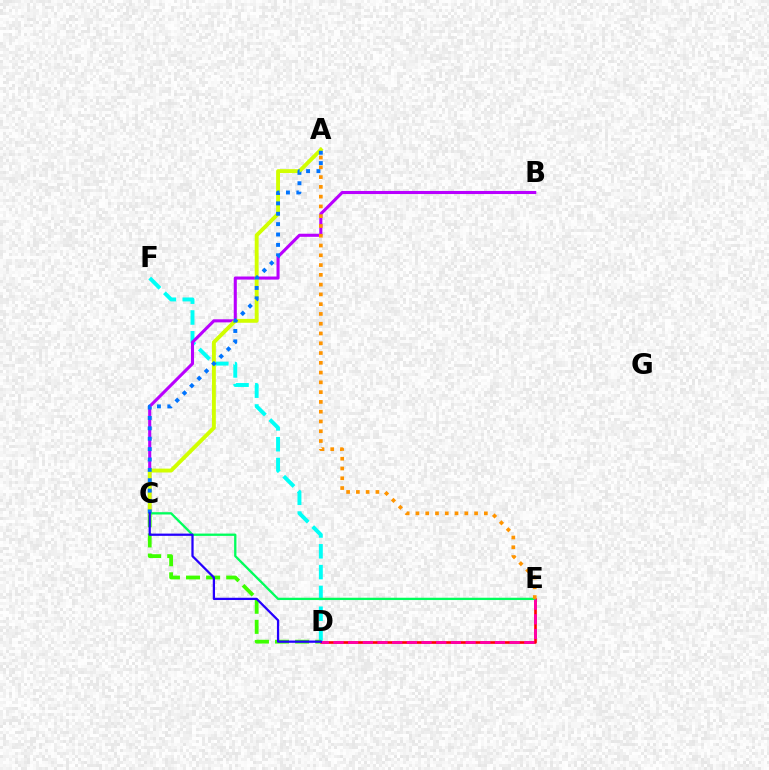{('D', 'F'): [{'color': '#00fff6', 'line_style': 'dashed', 'thickness': 2.83}], ('D', 'E'): [{'color': '#ff0000', 'line_style': 'solid', 'thickness': 1.9}, {'color': '#ff00ac', 'line_style': 'dashed', 'thickness': 1.99}], ('C', 'D'): [{'color': '#3dff00', 'line_style': 'dashed', 'thickness': 2.73}, {'color': '#2500ff', 'line_style': 'solid', 'thickness': 1.62}], ('B', 'C'): [{'color': '#b900ff', 'line_style': 'solid', 'thickness': 2.22}], ('A', 'C'): [{'color': '#d1ff00', 'line_style': 'solid', 'thickness': 2.79}, {'color': '#0074ff', 'line_style': 'dotted', 'thickness': 2.82}], ('C', 'E'): [{'color': '#00ff5c', 'line_style': 'solid', 'thickness': 1.66}], ('A', 'E'): [{'color': '#ff9400', 'line_style': 'dotted', 'thickness': 2.66}]}